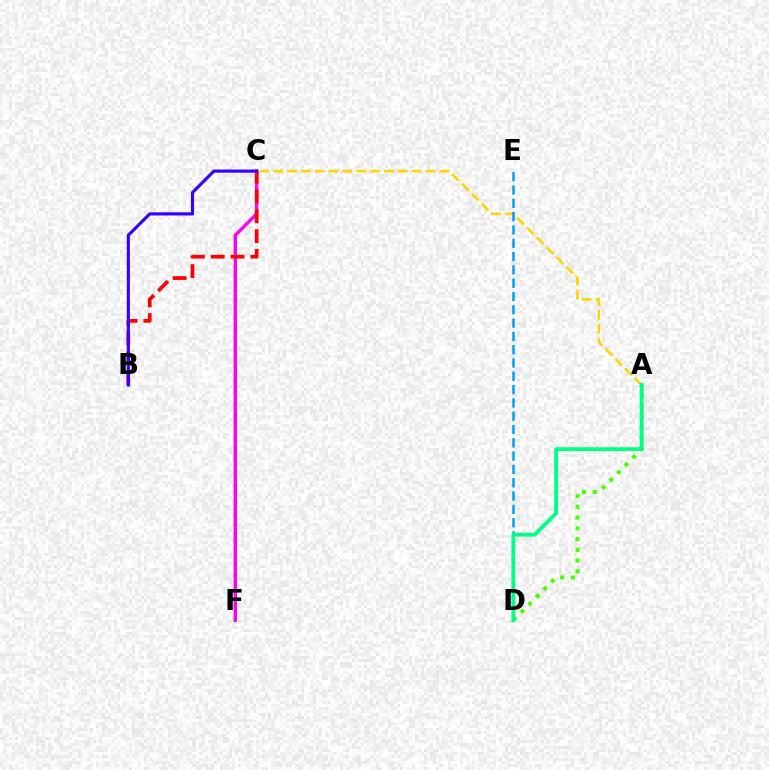{('C', 'F'): [{'color': '#ff00ed', 'line_style': 'solid', 'thickness': 2.43}], ('B', 'C'): [{'color': '#ff0000', 'line_style': 'dashed', 'thickness': 2.69}, {'color': '#3700ff', 'line_style': 'solid', 'thickness': 2.27}], ('A', 'C'): [{'color': '#ffd500', 'line_style': 'dashed', 'thickness': 1.88}], ('D', 'E'): [{'color': '#009eff', 'line_style': 'dashed', 'thickness': 1.81}], ('A', 'D'): [{'color': '#4fff00', 'line_style': 'dotted', 'thickness': 2.92}, {'color': '#00ff86', 'line_style': 'solid', 'thickness': 2.77}]}